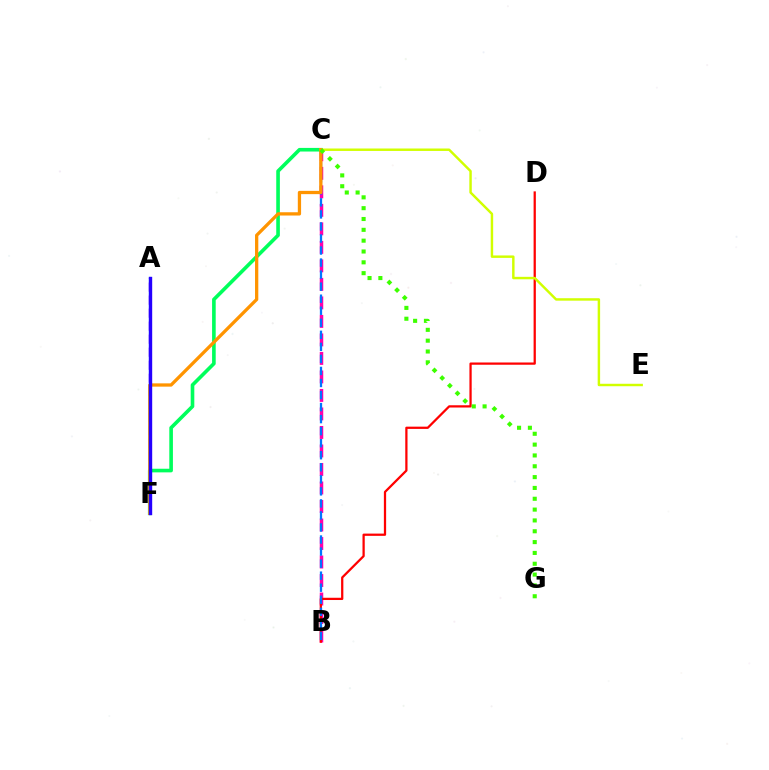{('B', 'C'): [{'color': '#ff00ac', 'line_style': 'dashed', 'thickness': 2.51}, {'color': '#0074ff', 'line_style': 'dashed', 'thickness': 1.64}], ('B', 'D'): [{'color': '#ff0000', 'line_style': 'solid', 'thickness': 1.62}], ('A', 'F'): [{'color': '#b900ff', 'line_style': 'dashed', 'thickness': 1.77}, {'color': '#00fff6', 'line_style': 'solid', 'thickness': 1.57}, {'color': '#2500ff', 'line_style': 'solid', 'thickness': 2.43}], ('C', 'F'): [{'color': '#00ff5c', 'line_style': 'solid', 'thickness': 2.61}, {'color': '#ff9400', 'line_style': 'solid', 'thickness': 2.36}], ('C', 'E'): [{'color': '#d1ff00', 'line_style': 'solid', 'thickness': 1.76}], ('C', 'G'): [{'color': '#3dff00', 'line_style': 'dotted', 'thickness': 2.94}]}